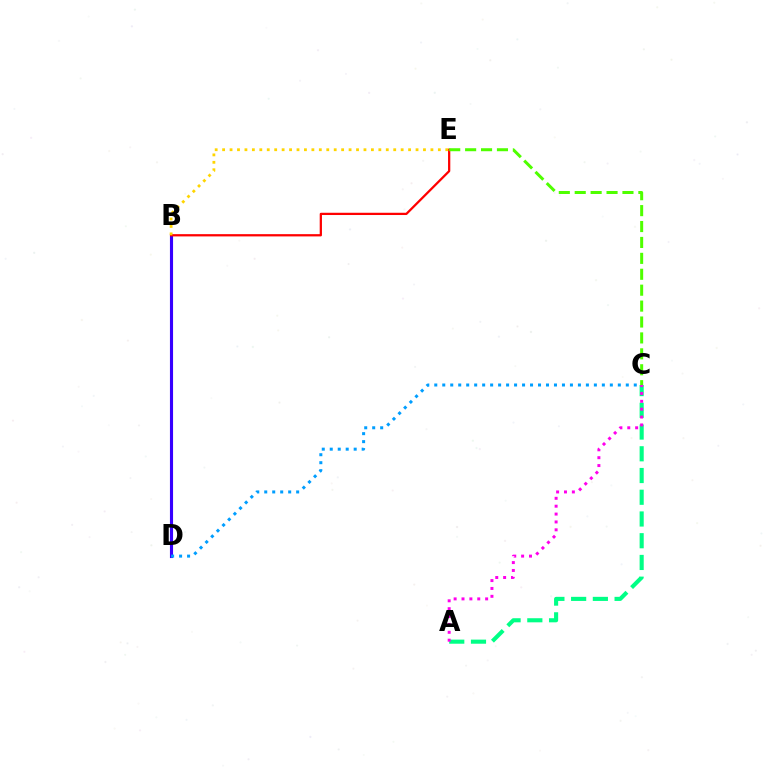{('A', 'C'): [{'color': '#00ff86', 'line_style': 'dashed', 'thickness': 2.95}, {'color': '#ff00ed', 'line_style': 'dotted', 'thickness': 2.14}], ('B', 'D'): [{'color': '#3700ff', 'line_style': 'solid', 'thickness': 2.24}], ('B', 'E'): [{'color': '#ff0000', 'line_style': 'solid', 'thickness': 1.63}, {'color': '#ffd500', 'line_style': 'dotted', 'thickness': 2.02}], ('C', 'D'): [{'color': '#009eff', 'line_style': 'dotted', 'thickness': 2.17}], ('C', 'E'): [{'color': '#4fff00', 'line_style': 'dashed', 'thickness': 2.16}]}